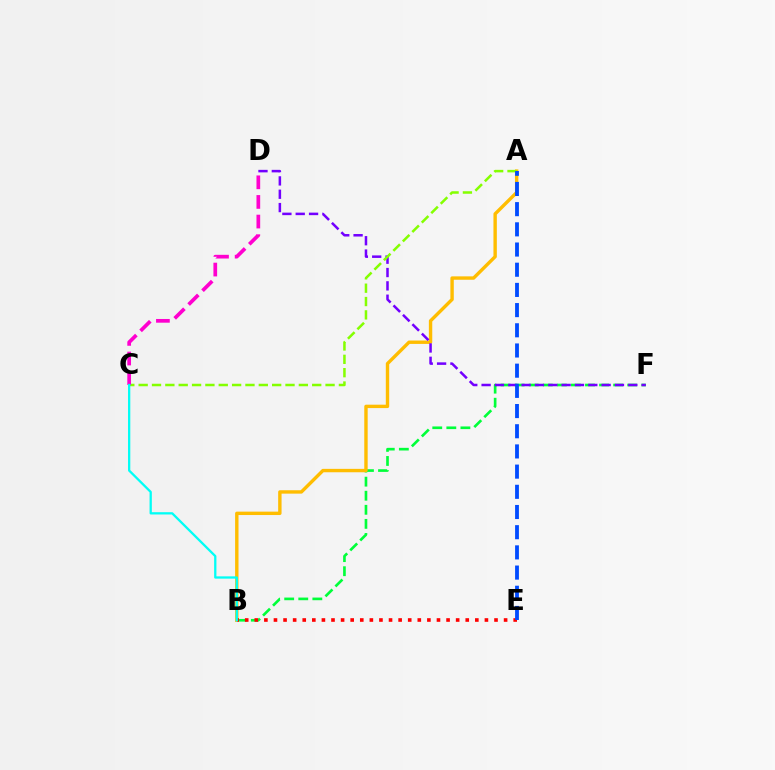{('B', 'F'): [{'color': '#00ff39', 'line_style': 'dashed', 'thickness': 1.91}], ('A', 'B'): [{'color': '#ffbd00', 'line_style': 'solid', 'thickness': 2.44}], ('B', 'E'): [{'color': '#ff0000', 'line_style': 'dotted', 'thickness': 2.61}], ('D', 'F'): [{'color': '#7200ff', 'line_style': 'dashed', 'thickness': 1.81}], ('A', 'C'): [{'color': '#84ff00', 'line_style': 'dashed', 'thickness': 1.81}], ('C', 'D'): [{'color': '#ff00cf', 'line_style': 'dashed', 'thickness': 2.67}], ('B', 'C'): [{'color': '#00fff6', 'line_style': 'solid', 'thickness': 1.65}], ('A', 'E'): [{'color': '#004bff', 'line_style': 'dashed', 'thickness': 2.74}]}